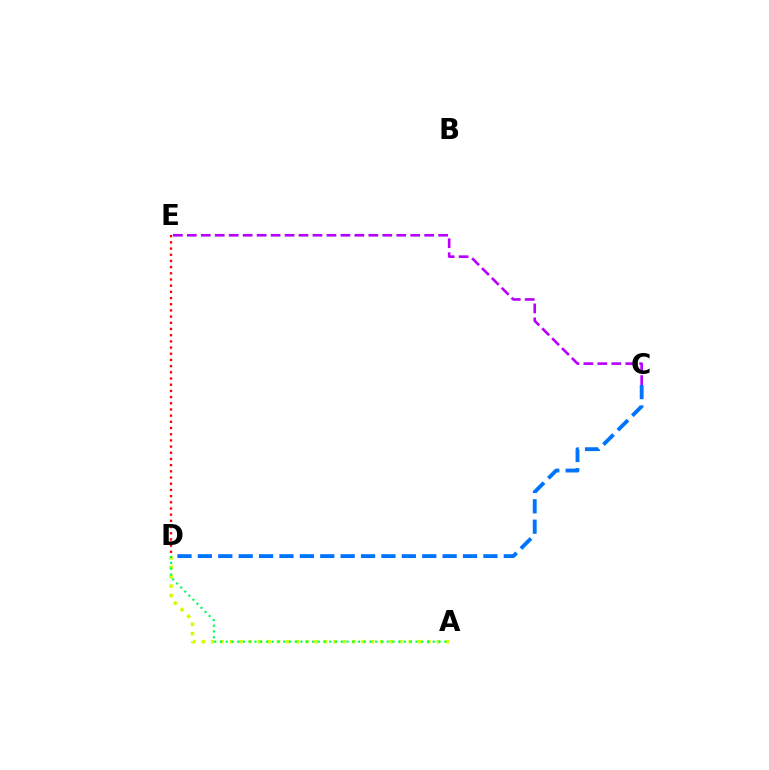{('D', 'E'): [{'color': '#ff0000', 'line_style': 'dotted', 'thickness': 1.68}], ('A', 'D'): [{'color': '#d1ff00', 'line_style': 'dotted', 'thickness': 2.55}, {'color': '#00ff5c', 'line_style': 'dotted', 'thickness': 1.56}], ('C', 'E'): [{'color': '#b900ff', 'line_style': 'dashed', 'thickness': 1.9}], ('C', 'D'): [{'color': '#0074ff', 'line_style': 'dashed', 'thickness': 2.77}]}